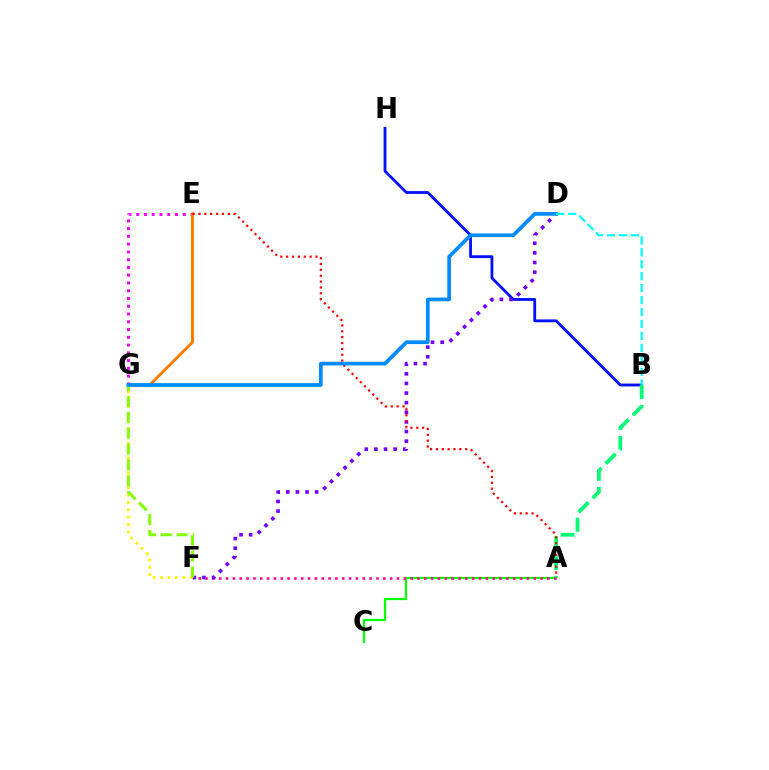{('B', 'H'): [{'color': '#0010ff', 'line_style': 'solid', 'thickness': 2.03}], ('A', 'C'): [{'color': '#08ff00', 'line_style': 'solid', 'thickness': 1.63}], ('E', 'G'): [{'color': '#ee00ff', 'line_style': 'dotted', 'thickness': 2.11}, {'color': '#ff7c00', 'line_style': 'solid', 'thickness': 2.11}], ('A', 'F'): [{'color': '#ff0094', 'line_style': 'dotted', 'thickness': 1.86}], ('A', 'B'): [{'color': '#00ff74', 'line_style': 'dashed', 'thickness': 2.71}], ('D', 'F'): [{'color': '#7200ff', 'line_style': 'dotted', 'thickness': 2.61}], ('F', 'G'): [{'color': '#fcf500', 'line_style': 'dotted', 'thickness': 2.0}, {'color': '#84ff00', 'line_style': 'dashed', 'thickness': 2.16}], ('A', 'E'): [{'color': '#ff0000', 'line_style': 'dotted', 'thickness': 1.59}], ('D', 'G'): [{'color': '#008cff', 'line_style': 'solid', 'thickness': 2.68}], ('B', 'D'): [{'color': '#00fff6', 'line_style': 'dashed', 'thickness': 1.62}]}